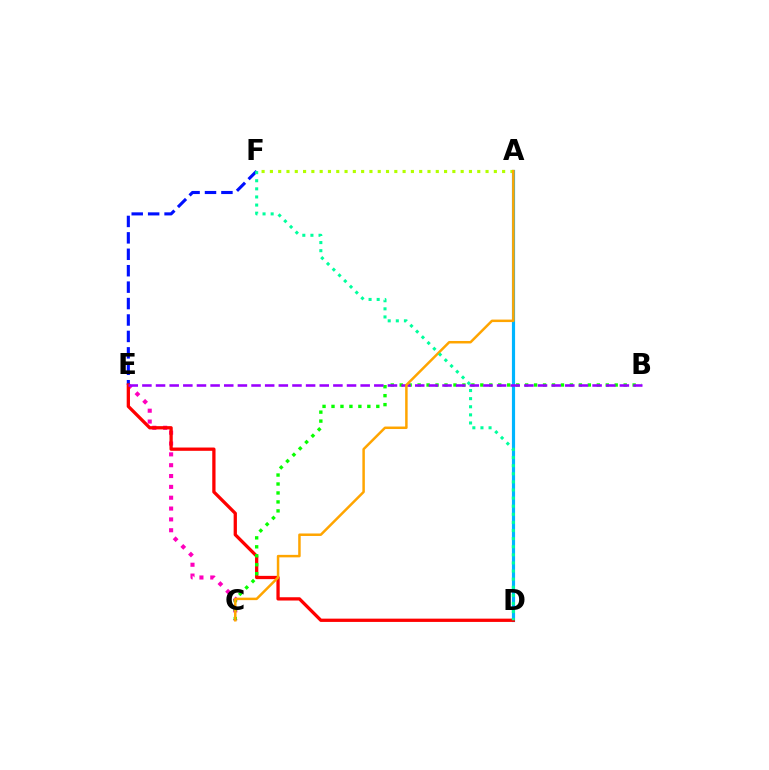{('C', 'E'): [{'color': '#ff00bd', 'line_style': 'dotted', 'thickness': 2.95}], ('E', 'F'): [{'color': '#0010ff', 'line_style': 'dashed', 'thickness': 2.23}], ('A', 'D'): [{'color': '#00b5ff', 'line_style': 'solid', 'thickness': 2.28}], ('D', 'E'): [{'color': '#ff0000', 'line_style': 'solid', 'thickness': 2.36}], ('A', 'F'): [{'color': '#b3ff00', 'line_style': 'dotted', 'thickness': 2.25}], ('B', 'C'): [{'color': '#08ff00', 'line_style': 'dotted', 'thickness': 2.43}], ('B', 'E'): [{'color': '#9b00ff', 'line_style': 'dashed', 'thickness': 1.85}], ('A', 'C'): [{'color': '#ffa500', 'line_style': 'solid', 'thickness': 1.79}], ('D', 'F'): [{'color': '#00ff9d', 'line_style': 'dotted', 'thickness': 2.2}]}